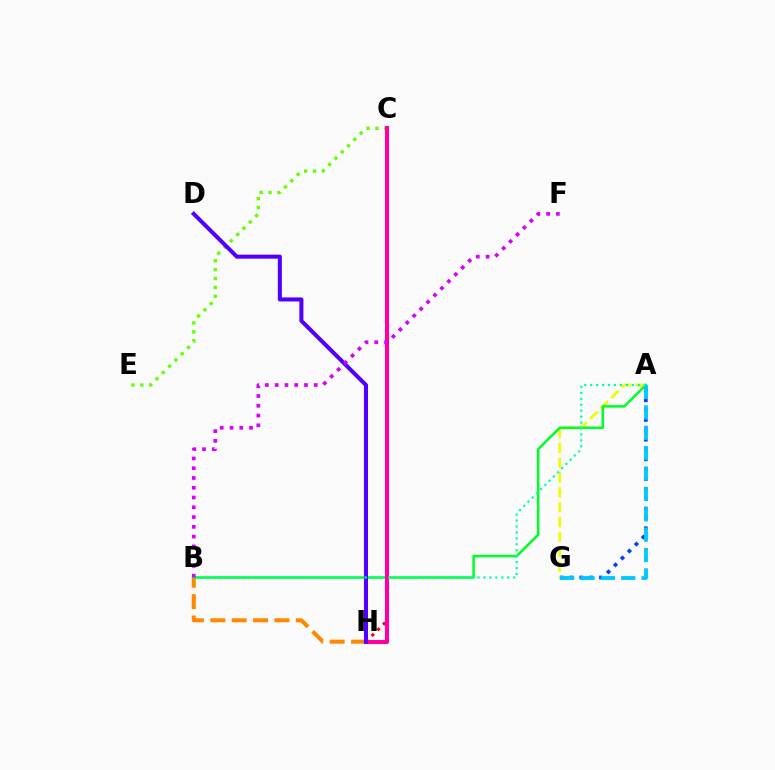{('C', 'E'): [{'color': '#66ff00', 'line_style': 'dotted', 'thickness': 2.42}], ('C', 'H'): [{'color': '#ff0000', 'line_style': 'dotted', 'thickness': 2.18}, {'color': '#ff00a0', 'line_style': 'solid', 'thickness': 2.94}], ('A', 'G'): [{'color': '#003fff', 'line_style': 'dotted', 'thickness': 2.68}, {'color': '#eeff00', 'line_style': 'dashed', 'thickness': 2.02}, {'color': '#00c7ff', 'line_style': 'dashed', 'thickness': 2.77}], ('B', 'H'): [{'color': '#ff8800', 'line_style': 'dashed', 'thickness': 2.9}], ('A', 'B'): [{'color': '#00ff27', 'line_style': 'solid', 'thickness': 1.83}, {'color': '#00ffaf', 'line_style': 'dotted', 'thickness': 1.61}], ('D', 'H'): [{'color': '#4f00ff', 'line_style': 'solid', 'thickness': 2.91}], ('B', 'F'): [{'color': '#d600ff', 'line_style': 'dotted', 'thickness': 2.65}]}